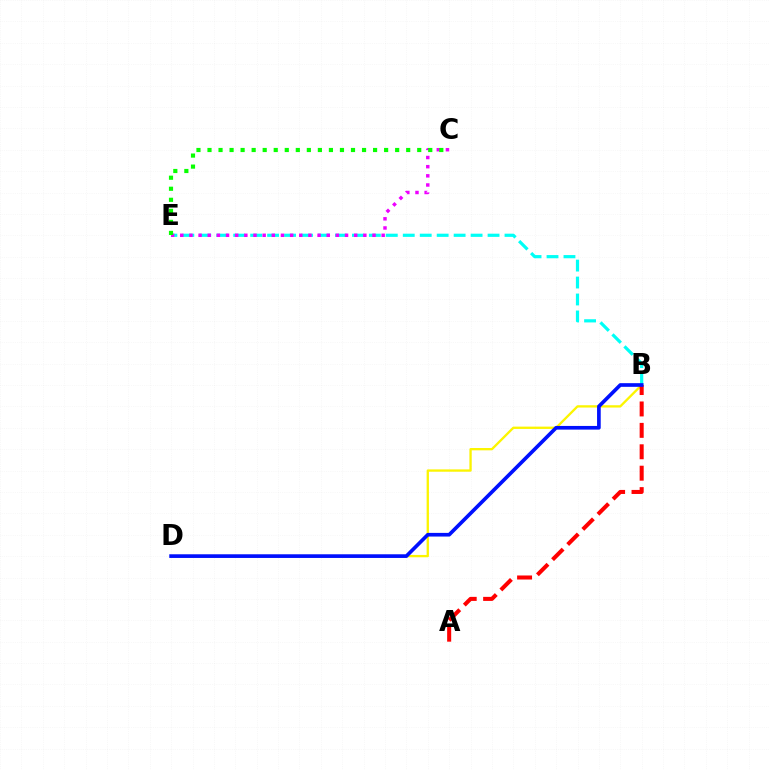{('B', 'D'): [{'color': '#fcf500', 'line_style': 'solid', 'thickness': 1.67}, {'color': '#0010ff', 'line_style': 'solid', 'thickness': 2.64}], ('B', 'E'): [{'color': '#00fff6', 'line_style': 'dashed', 'thickness': 2.3}], ('C', 'E'): [{'color': '#ee00ff', 'line_style': 'dotted', 'thickness': 2.49}, {'color': '#08ff00', 'line_style': 'dotted', 'thickness': 3.0}], ('A', 'B'): [{'color': '#ff0000', 'line_style': 'dashed', 'thickness': 2.91}]}